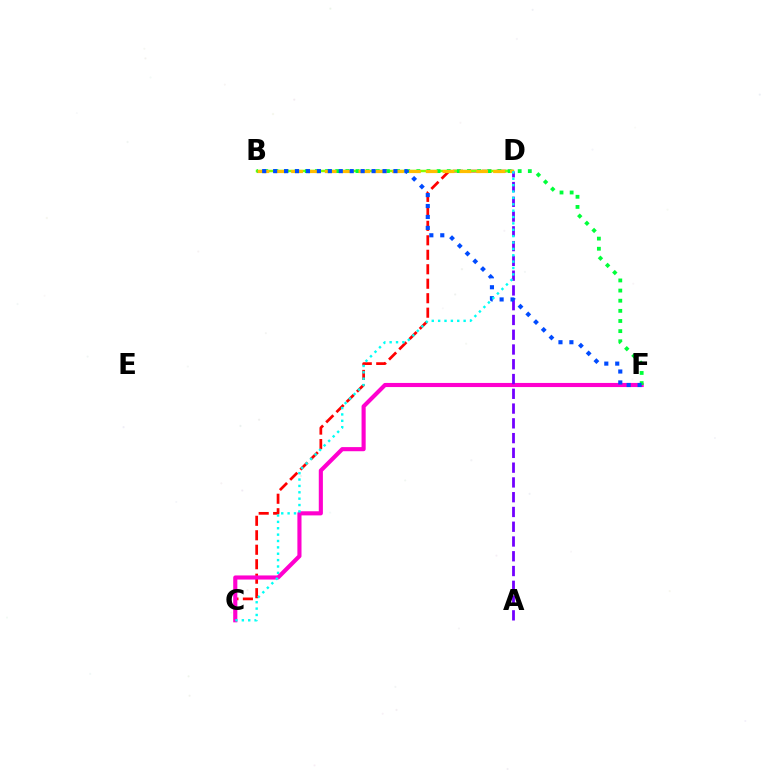{('C', 'D'): [{'color': '#ff0000', 'line_style': 'dashed', 'thickness': 1.97}, {'color': '#00fff6', 'line_style': 'dotted', 'thickness': 1.73}], ('C', 'F'): [{'color': '#ff00cf', 'line_style': 'solid', 'thickness': 2.97}], ('B', 'D'): [{'color': '#84ff00', 'line_style': 'solid', 'thickness': 1.77}, {'color': '#ffbd00', 'line_style': 'dashed', 'thickness': 2.29}], ('B', 'F'): [{'color': '#00ff39', 'line_style': 'dotted', 'thickness': 2.75}, {'color': '#004bff', 'line_style': 'dotted', 'thickness': 2.97}], ('A', 'D'): [{'color': '#7200ff', 'line_style': 'dashed', 'thickness': 2.01}]}